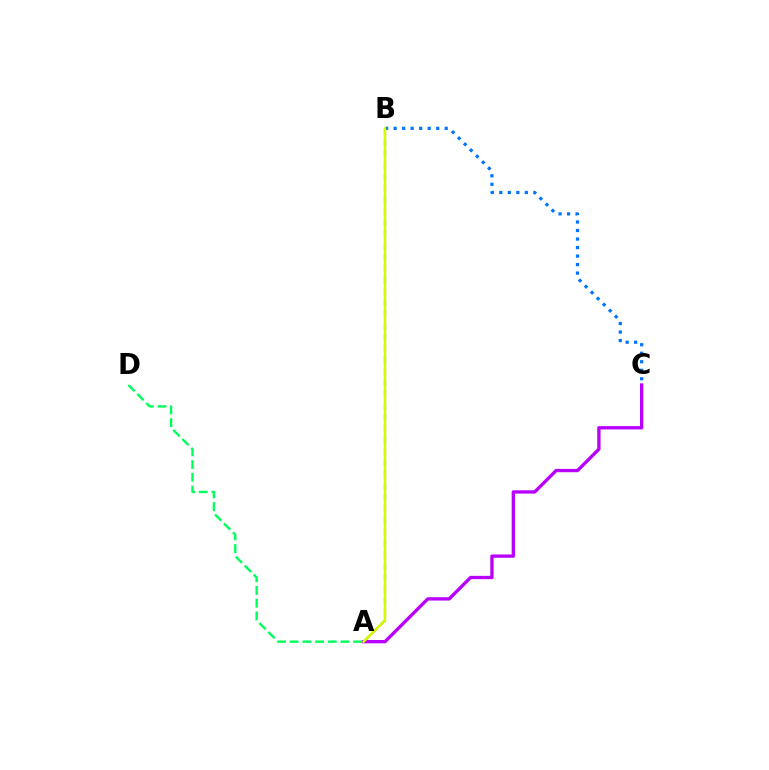{('A', 'B'): [{'color': '#ff0000', 'line_style': 'dashed', 'thickness': 1.56}, {'color': '#d1ff00', 'line_style': 'solid', 'thickness': 1.77}], ('B', 'C'): [{'color': '#0074ff', 'line_style': 'dotted', 'thickness': 2.31}], ('A', 'C'): [{'color': '#b900ff', 'line_style': 'solid', 'thickness': 2.39}], ('A', 'D'): [{'color': '#00ff5c', 'line_style': 'dashed', 'thickness': 1.72}]}